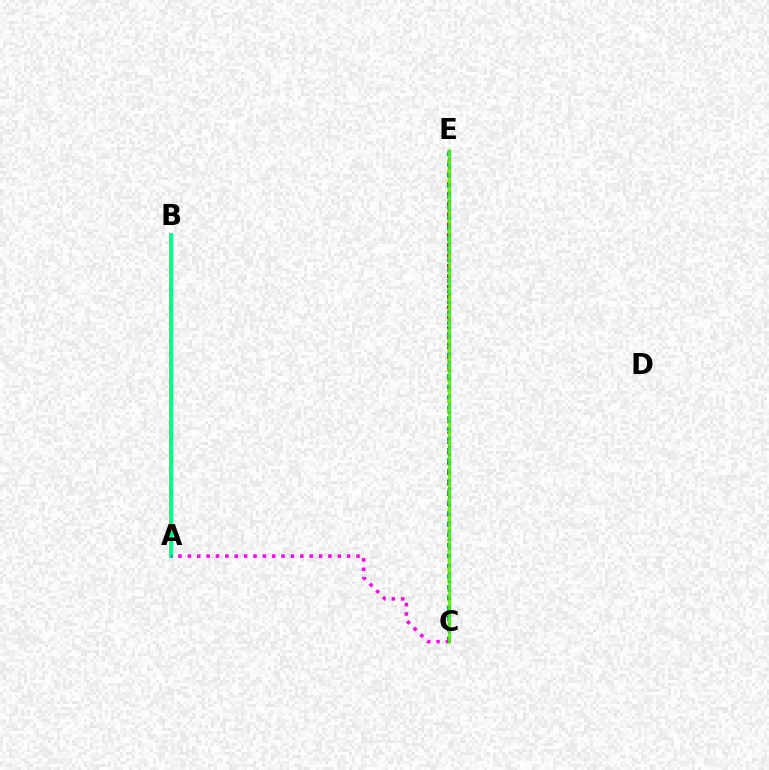{('C', 'E'): [{'color': '#ff0000', 'line_style': 'dotted', 'thickness': 2.81}, {'color': '#ffd500', 'line_style': 'dotted', 'thickness': 2.71}, {'color': '#009eff', 'line_style': 'dotted', 'thickness': 2.87}, {'color': '#3700ff', 'line_style': 'dotted', 'thickness': 2.3}, {'color': '#4fff00', 'line_style': 'solid', 'thickness': 1.82}], ('A', 'B'): [{'color': '#00ff86', 'line_style': 'solid', 'thickness': 2.93}], ('A', 'C'): [{'color': '#ff00ed', 'line_style': 'dotted', 'thickness': 2.55}]}